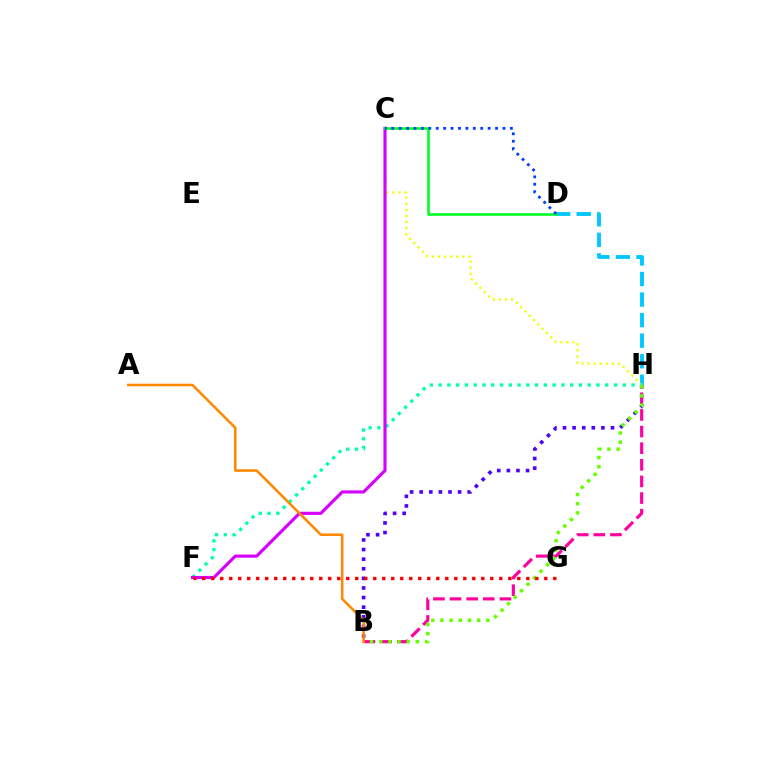{('D', 'H'): [{'color': '#00c7ff', 'line_style': 'dashed', 'thickness': 2.79}], ('C', 'H'): [{'color': '#eeff00', 'line_style': 'dotted', 'thickness': 1.65}], ('B', 'H'): [{'color': '#4f00ff', 'line_style': 'dotted', 'thickness': 2.61}, {'color': '#ff00a0', 'line_style': 'dashed', 'thickness': 2.26}, {'color': '#66ff00', 'line_style': 'dotted', 'thickness': 2.49}], ('F', 'H'): [{'color': '#00ffaf', 'line_style': 'dotted', 'thickness': 2.38}], ('C', 'F'): [{'color': '#d600ff', 'line_style': 'solid', 'thickness': 2.26}], ('A', 'B'): [{'color': '#ff8800', 'line_style': 'solid', 'thickness': 1.83}], ('C', 'D'): [{'color': '#00ff27', 'line_style': 'solid', 'thickness': 1.87}, {'color': '#003fff', 'line_style': 'dotted', 'thickness': 2.01}], ('F', 'G'): [{'color': '#ff0000', 'line_style': 'dotted', 'thickness': 2.45}]}